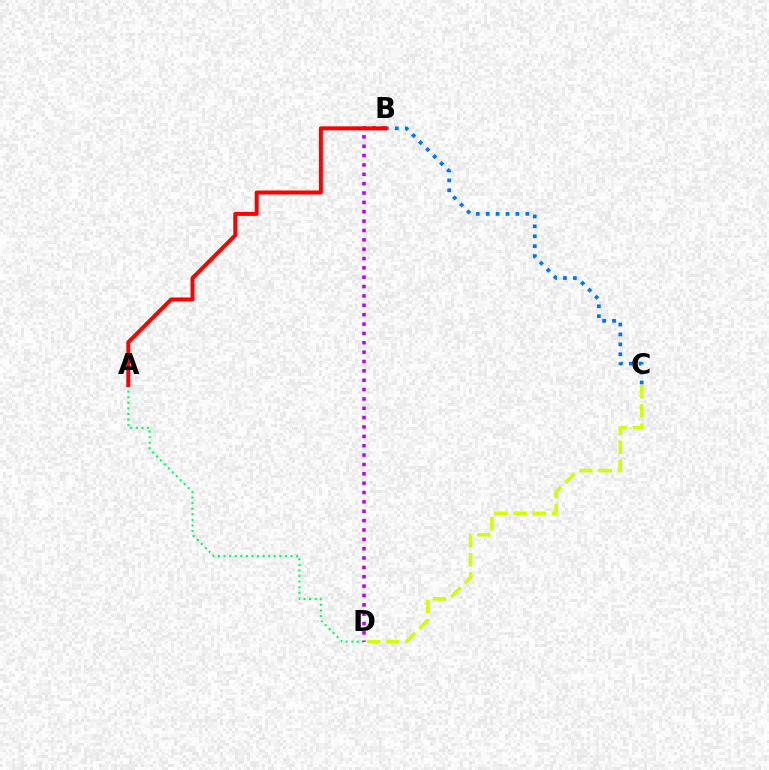{('B', 'C'): [{'color': '#0074ff', 'line_style': 'dotted', 'thickness': 2.69}], ('A', 'D'): [{'color': '#00ff5c', 'line_style': 'dotted', 'thickness': 1.52}], ('B', 'D'): [{'color': '#b900ff', 'line_style': 'dotted', 'thickness': 2.54}], ('C', 'D'): [{'color': '#d1ff00', 'line_style': 'dashed', 'thickness': 2.61}], ('A', 'B'): [{'color': '#ff0000', 'line_style': 'solid', 'thickness': 2.89}]}